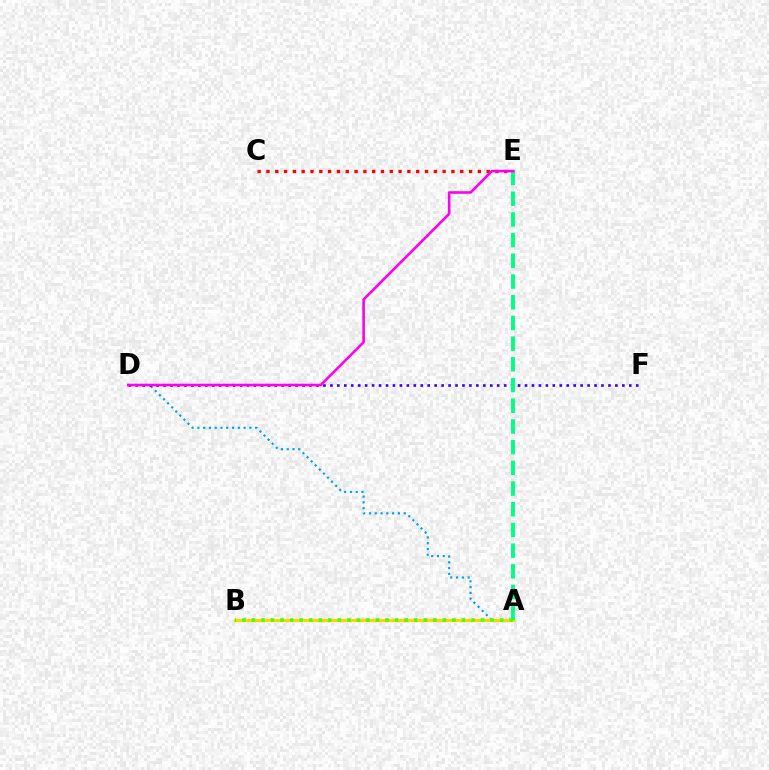{('A', 'D'): [{'color': '#009eff', 'line_style': 'dotted', 'thickness': 1.57}], ('D', 'F'): [{'color': '#3700ff', 'line_style': 'dotted', 'thickness': 1.89}], ('A', 'B'): [{'color': '#ffd500', 'line_style': 'solid', 'thickness': 2.26}, {'color': '#4fff00', 'line_style': 'dotted', 'thickness': 2.59}], ('C', 'E'): [{'color': '#ff0000', 'line_style': 'dotted', 'thickness': 2.39}], ('A', 'E'): [{'color': '#00ff86', 'line_style': 'dashed', 'thickness': 2.81}], ('D', 'E'): [{'color': '#ff00ed', 'line_style': 'solid', 'thickness': 1.88}]}